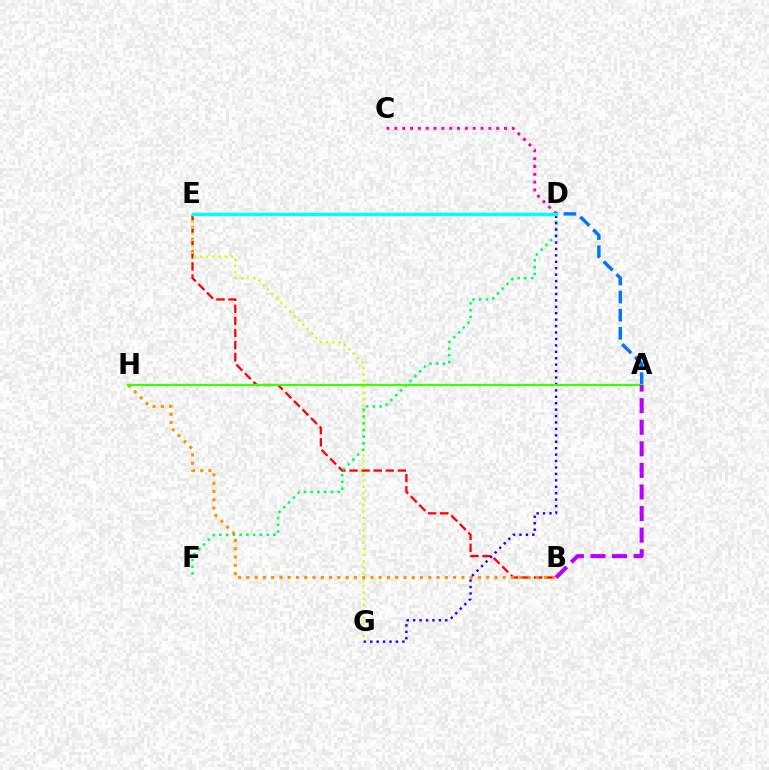{('C', 'D'): [{'color': '#ff00ac', 'line_style': 'dotted', 'thickness': 2.13}], ('B', 'E'): [{'color': '#ff0000', 'line_style': 'dashed', 'thickness': 1.64}], ('E', 'G'): [{'color': '#d1ff00', 'line_style': 'dotted', 'thickness': 1.69}], ('A', 'D'): [{'color': '#0074ff', 'line_style': 'dashed', 'thickness': 2.46}], ('D', 'F'): [{'color': '#00ff5c', 'line_style': 'dotted', 'thickness': 1.84}], ('B', 'H'): [{'color': '#ff9400', 'line_style': 'dotted', 'thickness': 2.25}], ('D', 'G'): [{'color': '#2500ff', 'line_style': 'dotted', 'thickness': 1.75}], ('D', 'E'): [{'color': '#00fff6', 'line_style': 'solid', 'thickness': 2.39}], ('A', 'H'): [{'color': '#3dff00', 'line_style': 'solid', 'thickness': 1.62}], ('A', 'B'): [{'color': '#b900ff', 'line_style': 'dashed', 'thickness': 2.93}]}